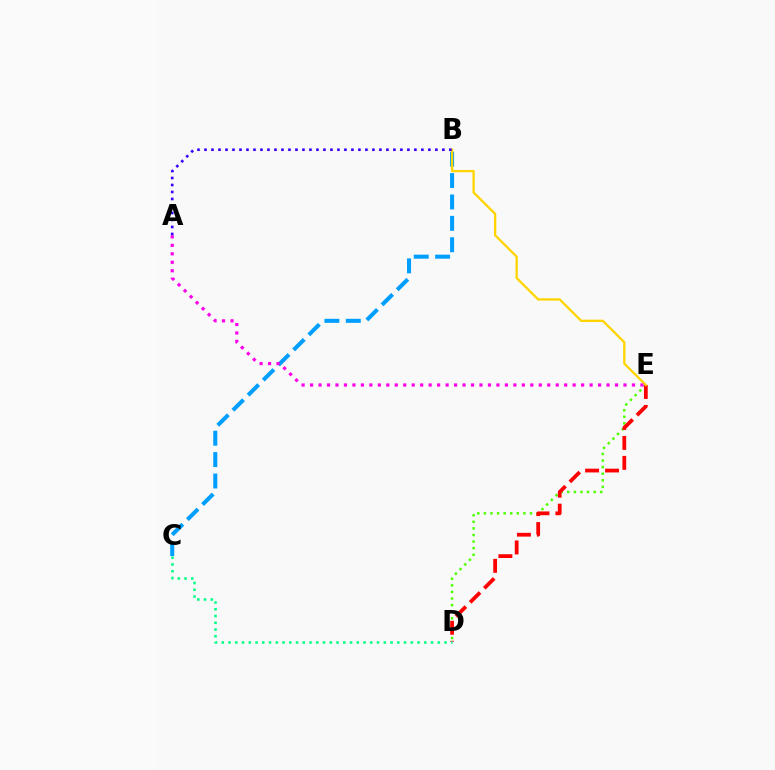{('B', 'C'): [{'color': '#009eff', 'line_style': 'dashed', 'thickness': 2.91}], ('D', 'E'): [{'color': '#4fff00', 'line_style': 'dotted', 'thickness': 1.79}, {'color': '#ff0000', 'line_style': 'dashed', 'thickness': 2.71}], ('B', 'E'): [{'color': '#ffd500', 'line_style': 'solid', 'thickness': 1.65}], ('A', 'E'): [{'color': '#ff00ed', 'line_style': 'dotted', 'thickness': 2.3}], ('C', 'D'): [{'color': '#00ff86', 'line_style': 'dotted', 'thickness': 1.83}], ('A', 'B'): [{'color': '#3700ff', 'line_style': 'dotted', 'thickness': 1.9}]}